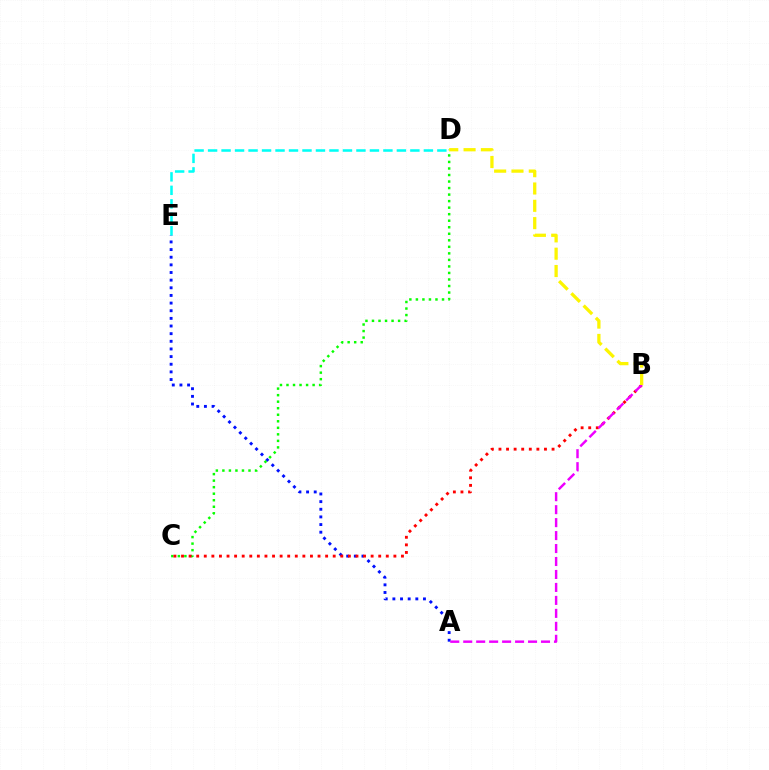{('A', 'E'): [{'color': '#0010ff', 'line_style': 'dotted', 'thickness': 2.08}], ('D', 'E'): [{'color': '#00fff6', 'line_style': 'dashed', 'thickness': 1.83}], ('C', 'D'): [{'color': '#08ff00', 'line_style': 'dotted', 'thickness': 1.77}], ('B', 'C'): [{'color': '#ff0000', 'line_style': 'dotted', 'thickness': 2.06}], ('A', 'B'): [{'color': '#ee00ff', 'line_style': 'dashed', 'thickness': 1.76}], ('B', 'D'): [{'color': '#fcf500', 'line_style': 'dashed', 'thickness': 2.35}]}